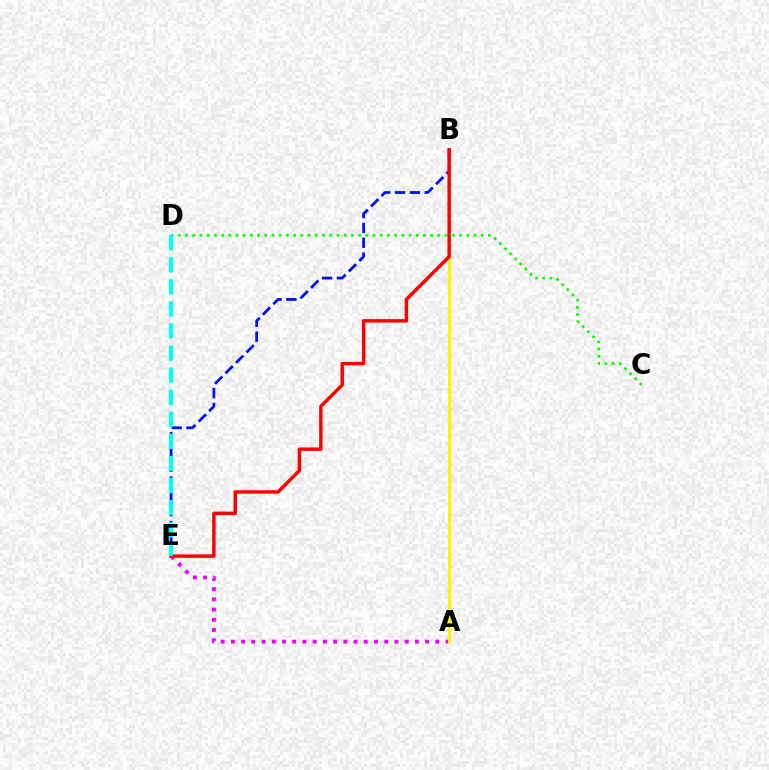{('A', 'E'): [{'color': '#ee00ff', 'line_style': 'dotted', 'thickness': 2.78}], ('A', 'B'): [{'color': '#fcf500', 'line_style': 'solid', 'thickness': 2.19}], ('B', 'E'): [{'color': '#0010ff', 'line_style': 'dashed', 'thickness': 2.02}, {'color': '#ff0000', 'line_style': 'solid', 'thickness': 2.48}], ('C', 'D'): [{'color': '#08ff00', 'line_style': 'dotted', 'thickness': 1.96}], ('D', 'E'): [{'color': '#00fff6', 'line_style': 'dashed', 'thickness': 3.0}]}